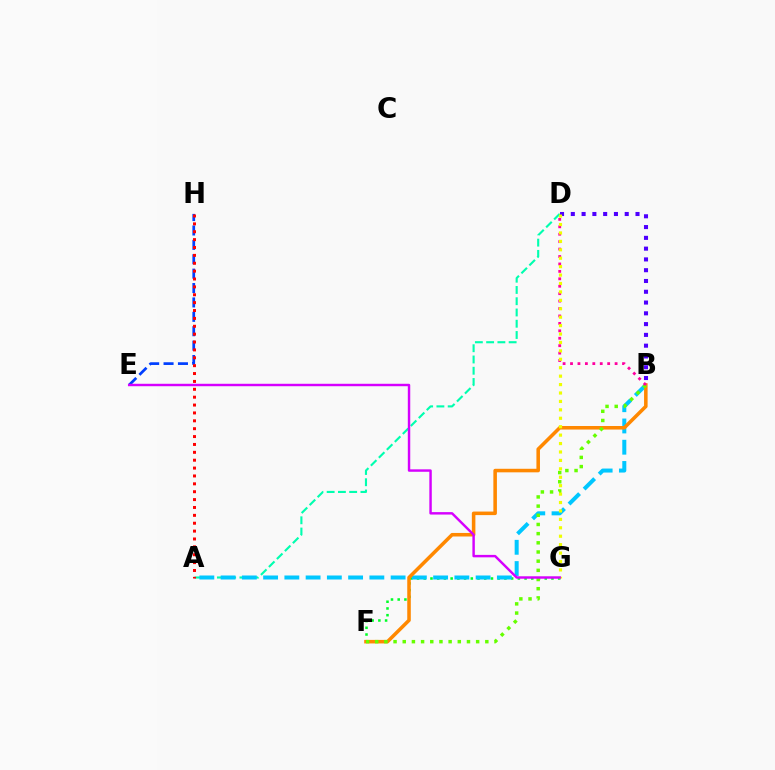{('F', 'G'): [{'color': '#00ff27', 'line_style': 'dotted', 'thickness': 1.83}], ('E', 'H'): [{'color': '#003fff', 'line_style': 'dashed', 'thickness': 1.96}], ('A', 'D'): [{'color': '#00ffaf', 'line_style': 'dashed', 'thickness': 1.53}], ('A', 'B'): [{'color': '#00c7ff', 'line_style': 'dashed', 'thickness': 2.89}], ('B', 'F'): [{'color': '#ff8800', 'line_style': 'solid', 'thickness': 2.55}, {'color': '#66ff00', 'line_style': 'dotted', 'thickness': 2.49}], ('B', 'D'): [{'color': '#4f00ff', 'line_style': 'dotted', 'thickness': 2.93}, {'color': '#ff00a0', 'line_style': 'dotted', 'thickness': 2.02}], ('D', 'G'): [{'color': '#eeff00', 'line_style': 'dotted', 'thickness': 2.29}], ('E', 'G'): [{'color': '#d600ff', 'line_style': 'solid', 'thickness': 1.76}], ('A', 'H'): [{'color': '#ff0000', 'line_style': 'dotted', 'thickness': 2.14}]}